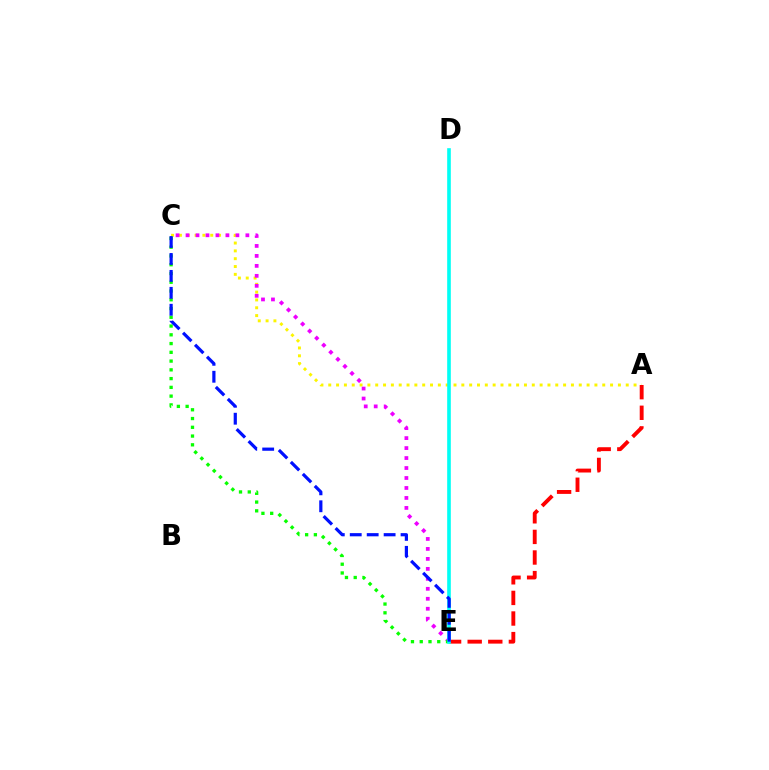{('A', 'C'): [{'color': '#fcf500', 'line_style': 'dotted', 'thickness': 2.13}], ('C', 'E'): [{'color': '#ee00ff', 'line_style': 'dotted', 'thickness': 2.71}, {'color': '#08ff00', 'line_style': 'dotted', 'thickness': 2.38}, {'color': '#0010ff', 'line_style': 'dashed', 'thickness': 2.3}], ('A', 'E'): [{'color': '#ff0000', 'line_style': 'dashed', 'thickness': 2.8}], ('D', 'E'): [{'color': '#00fff6', 'line_style': 'solid', 'thickness': 2.61}]}